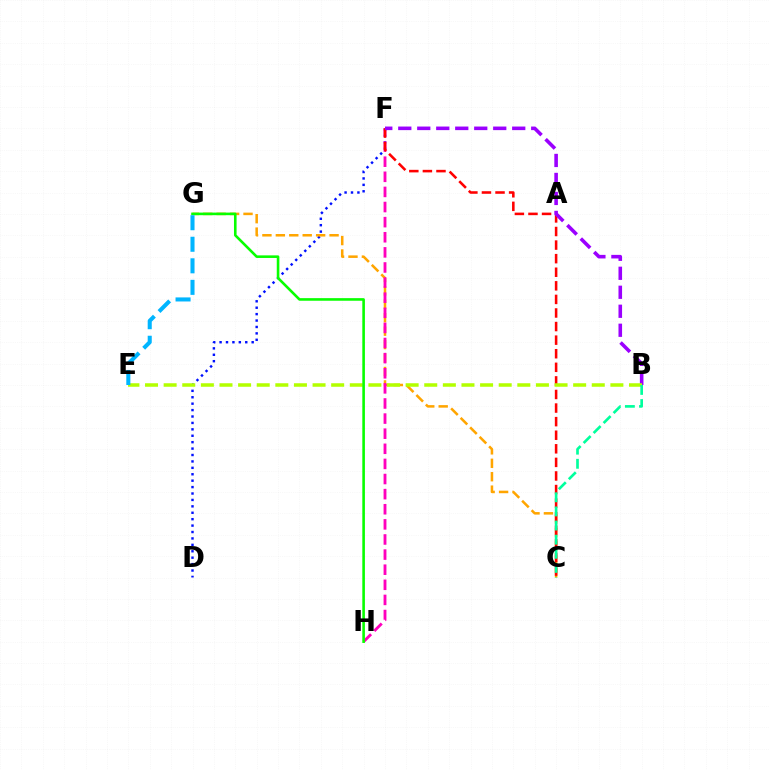{('D', 'F'): [{'color': '#0010ff', 'line_style': 'dotted', 'thickness': 1.74}], ('C', 'G'): [{'color': '#ffa500', 'line_style': 'dashed', 'thickness': 1.82}], ('F', 'H'): [{'color': '#ff00bd', 'line_style': 'dashed', 'thickness': 2.05}], ('C', 'F'): [{'color': '#ff0000', 'line_style': 'dashed', 'thickness': 1.85}], ('B', 'F'): [{'color': '#9b00ff', 'line_style': 'dashed', 'thickness': 2.58}], ('B', 'E'): [{'color': '#b3ff00', 'line_style': 'dashed', 'thickness': 2.53}], ('B', 'C'): [{'color': '#00ff9d', 'line_style': 'dashed', 'thickness': 1.92}], ('G', 'H'): [{'color': '#08ff00', 'line_style': 'solid', 'thickness': 1.87}], ('E', 'G'): [{'color': '#00b5ff', 'line_style': 'dashed', 'thickness': 2.93}]}